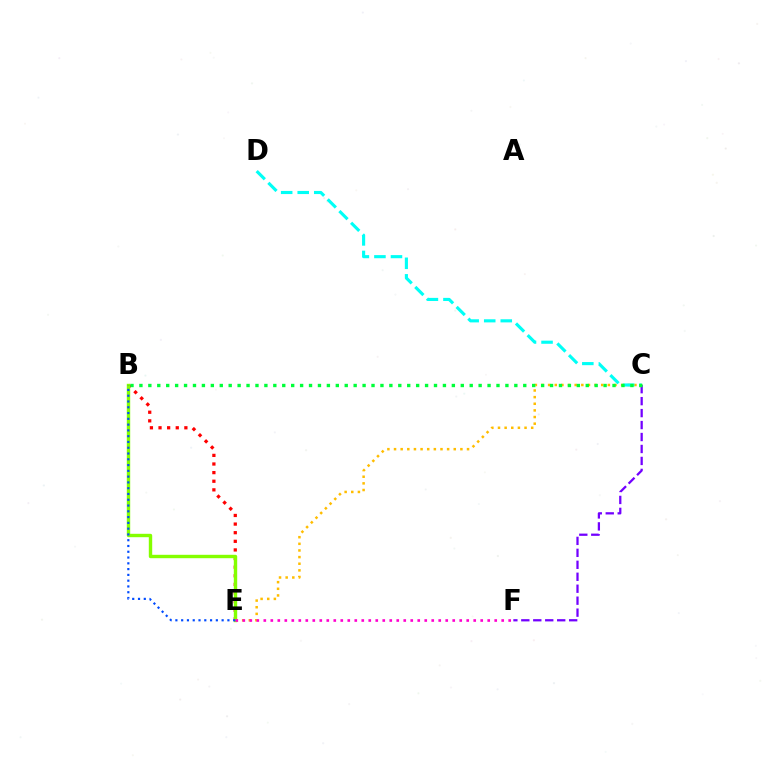{('B', 'E'): [{'color': '#ff0000', 'line_style': 'dotted', 'thickness': 2.34}, {'color': '#84ff00', 'line_style': 'solid', 'thickness': 2.45}, {'color': '#004bff', 'line_style': 'dotted', 'thickness': 1.57}], ('C', 'E'): [{'color': '#ffbd00', 'line_style': 'dotted', 'thickness': 1.8}], ('E', 'F'): [{'color': '#ff00cf', 'line_style': 'dotted', 'thickness': 1.9}], ('C', 'F'): [{'color': '#7200ff', 'line_style': 'dashed', 'thickness': 1.62}], ('C', 'D'): [{'color': '#00fff6', 'line_style': 'dashed', 'thickness': 2.25}], ('B', 'C'): [{'color': '#00ff39', 'line_style': 'dotted', 'thickness': 2.43}]}